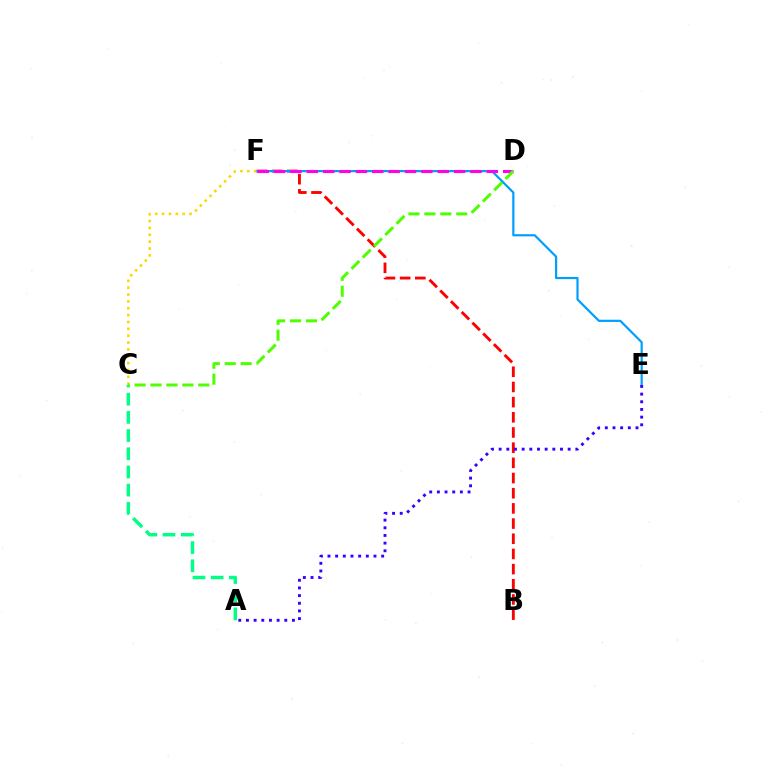{('B', 'F'): [{'color': '#ff0000', 'line_style': 'dashed', 'thickness': 2.06}], ('E', 'F'): [{'color': '#009eff', 'line_style': 'solid', 'thickness': 1.58}], ('A', 'E'): [{'color': '#3700ff', 'line_style': 'dotted', 'thickness': 2.08}], ('D', 'F'): [{'color': '#ff00ed', 'line_style': 'dashed', 'thickness': 2.22}], ('A', 'C'): [{'color': '#00ff86', 'line_style': 'dashed', 'thickness': 2.47}], ('C', 'F'): [{'color': '#ffd500', 'line_style': 'dotted', 'thickness': 1.86}], ('C', 'D'): [{'color': '#4fff00', 'line_style': 'dashed', 'thickness': 2.16}]}